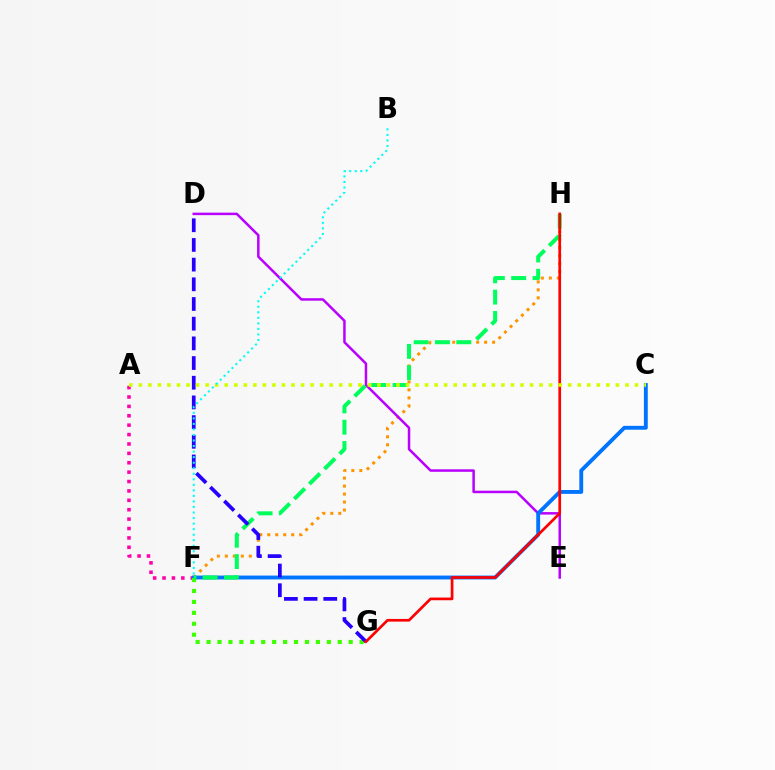{('A', 'F'): [{'color': '#ff00ac', 'line_style': 'dotted', 'thickness': 2.55}], ('F', 'H'): [{'color': '#ff9400', 'line_style': 'dotted', 'thickness': 2.17}, {'color': '#00ff5c', 'line_style': 'dashed', 'thickness': 2.89}], ('D', 'E'): [{'color': '#b900ff', 'line_style': 'solid', 'thickness': 1.8}], ('C', 'F'): [{'color': '#0074ff', 'line_style': 'solid', 'thickness': 2.78}], ('F', 'G'): [{'color': '#3dff00', 'line_style': 'dotted', 'thickness': 2.97}], ('D', 'G'): [{'color': '#2500ff', 'line_style': 'dashed', 'thickness': 2.67}], ('G', 'H'): [{'color': '#ff0000', 'line_style': 'solid', 'thickness': 1.94}], ('A', 'C'): [{'color': '#d1ff00', 'line_style': 'dotted', 'thickness': 2.59}], ('B', 'F'): [{'color': '#00fff6', 'line_style': 'dotted', 'thickness': 1.5}]}